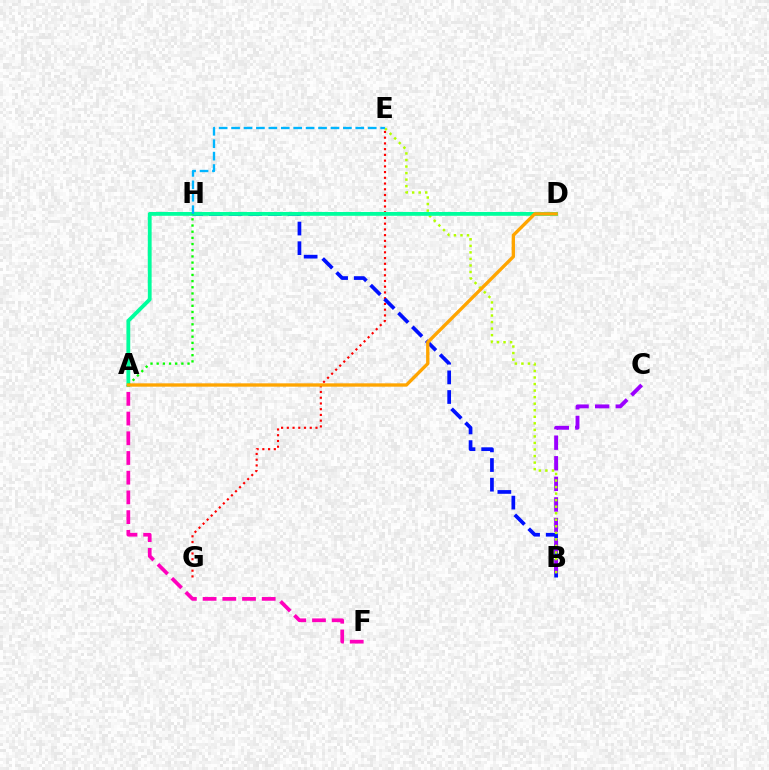{('E', 'G'): [{'color': '#ff0000', 'line_style': 'dotted', 'thickness': 1.56}], ('B', 'H'): [{'color': '#0010ff', 'line_style': 'dashed', 'thickness': 2.67}], ('A', 'F'): [{'color': '#ff00bd', 'line_style': 'dashed', 'thickness': 2.68}], ('B', 'C'): [{'color': '#9b00ff', 'line_style': 'dashed', 'thickness': 2.8}], ('B', 'E'): [{'color': '#b3ff00', 'line_style': 'dotted', 'thickness': 1.78}], ('A', 'D'): [{'color': '#00ff9d', 'line_style': 'solid', 'thickness': 2.75}, {'color': '#ffa500', 'line_style': 'solid', 'thickness': 2.41}], ('E', 'H'): [{'color': '#00b5ff', 'line_style': 'dashed', 'thickness': 1.69}], ('A', 'H'): [{'color': '#08ff00', 'line_style': 'dotted', 'thickness': 1.68}]}